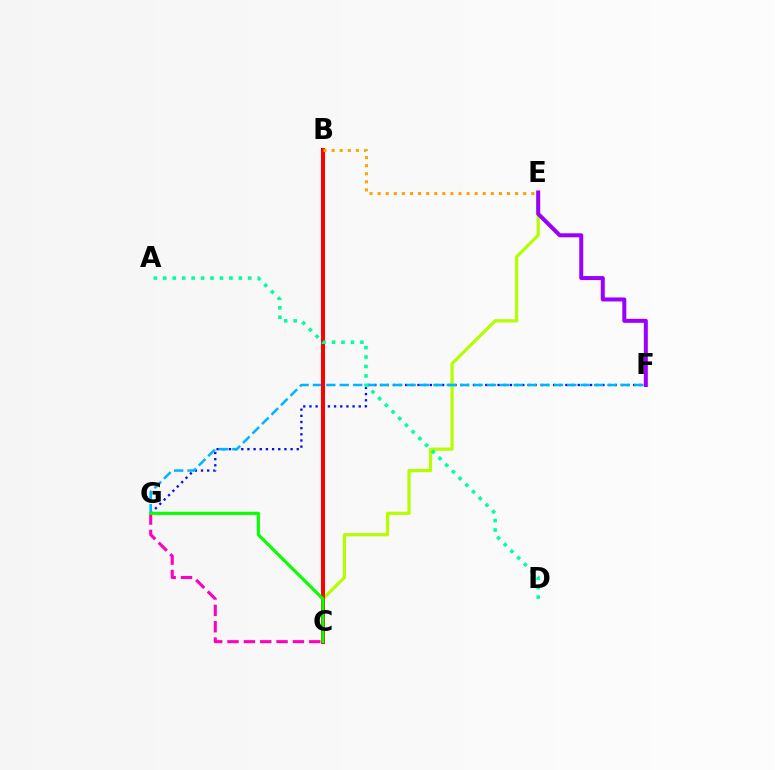{('C', 'E'): [{'color': '#b3ff00', 'line_style': 'solid', 'thickness': 2.3}], ('F', 'G'): [{'color': '#0010ff', 'line_style': 'dotted', 'thickness': 1.67}, {'color': '#00b5ff', 'line_style': 'dashed', 'thickness': 1.82}], ('B', 'C'): [{'color': '#ff0000', 'line_style': 'solid', 'thickness': 2.88}], ('A', 'D'): [{'color': '#00ff9d', 'line_style': 'dotted', 'thickness': 2.57}], ('B', 'E'): [{'color': '#ffa500', 'line_style': 'dotted', 'thickness': 2.2}], ('E', 'F'): [{'color': '#9b00ff', 'line_style': 'solid', 'thickness': 2.89}], ('C', 'G'): [{'color': '#ff00bd', 'line_style': 'dashed', 'thickness': 2.22}, {'color': '#08ff00', 'line_style': 'solid', 'thickness': 2.27}]}